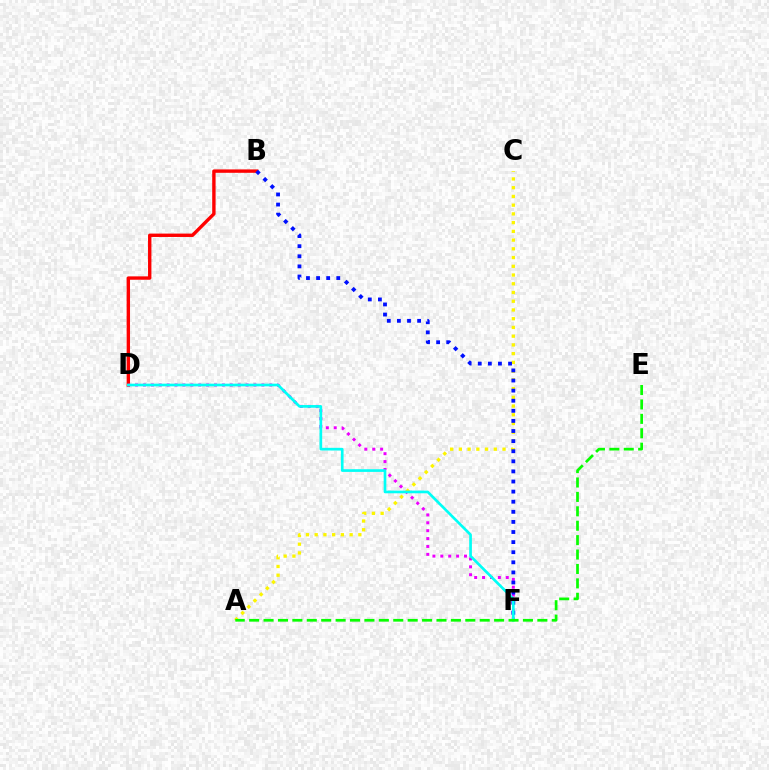{('B', 'D'): [{'color': '#ff0000', 'line_style': 'solid', 'thickness': 2.44}], ('D', 'F'): [{'color': '#ee00ff', 'line_style': 'dotted', 'thickness': 2.14}, {'color': '#00fff6', 'line_style': 'solid', 'thickness': 1.93}], ('A', 'C'): [{'color': '#fcf500', 'line_style': 'dotted', 'thickness': 2.37}], ('B', 'F'): [{'color': '#0010ff', 'line_style': 'dotted', 'thickness': 2.74}], ('A', 'E'): [{'color': '#08ff00', 'line_style': 'dashed', 'thickness': 1.96}]}